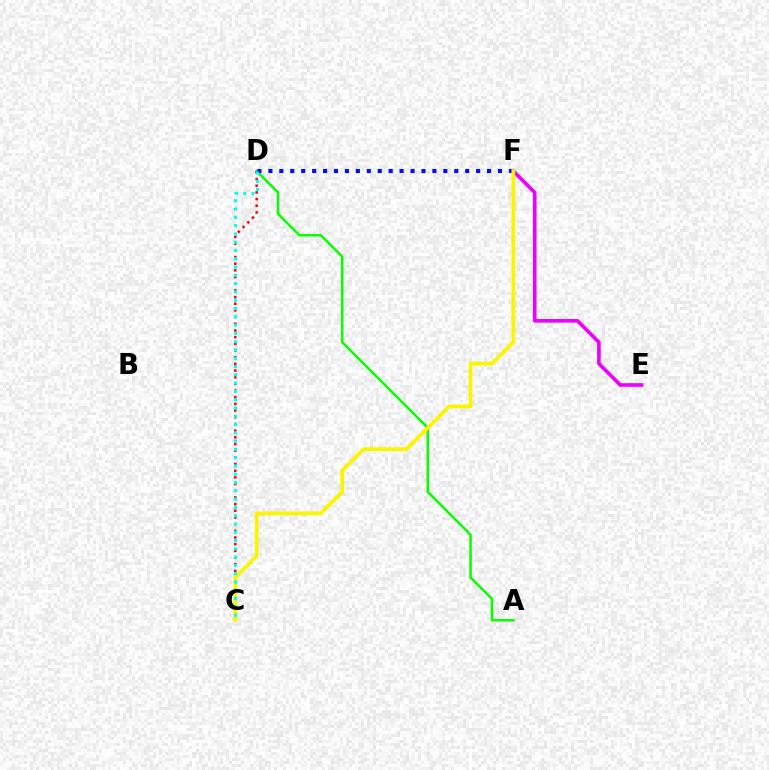{('E', 'F'): [{'color': '#ee00ff', 'line_style': 'solid', 'thickness': 2.61}], ('A', 'D'): [{'color': '#08ff00', 'line_style': 'solid', 'thickness': 1.81}], ('C', 'D'): [{'color': '#ff0000', 'line_style': 'dotted', 'thickness': 1.81}, {'color': '#00fff6', 'line_style': 'dotted', 'thickness': 2.25}], ('D', 'F'): [{'color': '#0010ff', 'line_style': 'dotted', 'thickness': 2.97}], ('C', 'F'): [{'color': '#fcf500', 'line_style': 'solid', 'thickness': 2.71}]}